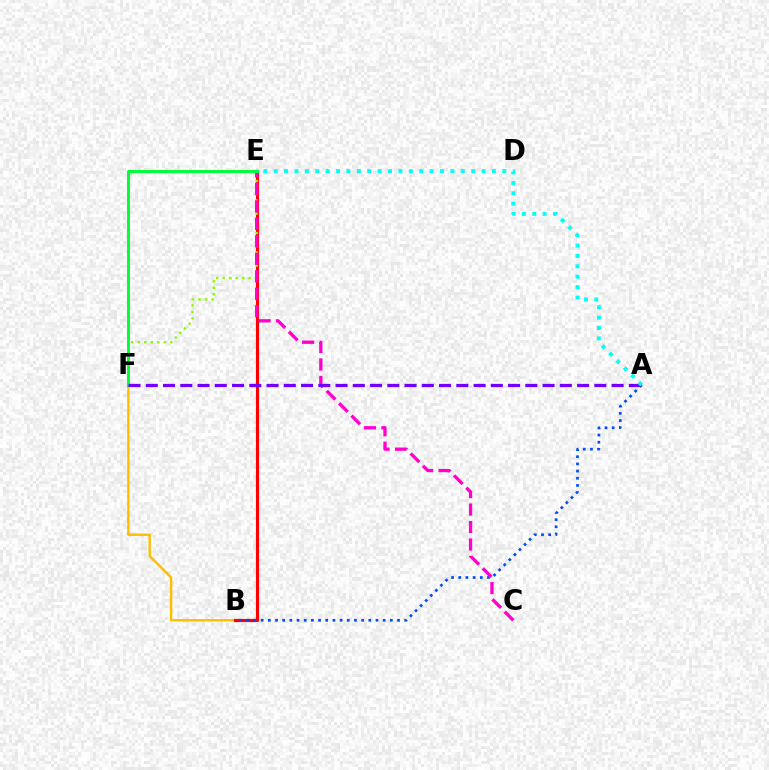{('B', 'F'): [{'color': '#ffbd00', 'line_style': 'solid', 'thickness': 1.71}], ('B', 'E'): [{'color': '#ff0000', 'line_style': 'solid', 'thickness': 2.28}], ('A', 'B'): [{'color': '#004bff', 'line_style': 'dotted', 'thickness': 1.95}], ('E', 'F'): [{'color': '#84ff00', 'line_style': 'dotted', 'thickness': 1.77}, {'color': '#00ff39', 'line_style': 'solid', 'thickness': 2.15}], ('C', 'E'): [{'color': '#ff00cf', 'line_style': 'dashed', 'thickness': 2.37}], ('A', 'F'): [{'color': '#7200ff', 'line_style': 'dashed', 'thickness': 2.34}], ('A', 'E'): [{'color': '#00fff6', 'line_style': 'dotted', 'thickness': 2.82}]}